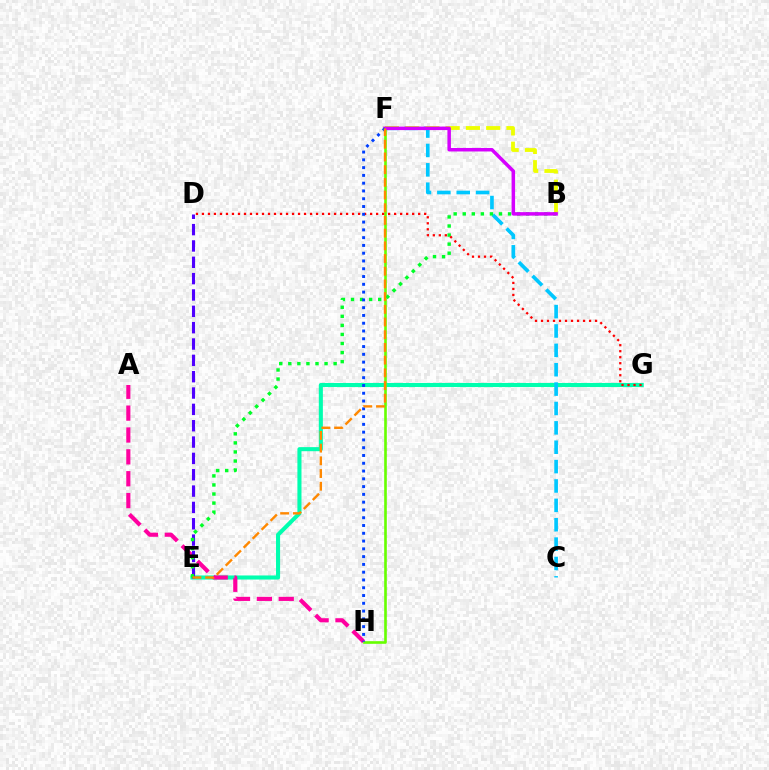{('E', 'G'): [{'color': '#00ffaf', 'line_style': 'solid', 'thickness': 2.93}], ('A', 'H'): [{'color': '#ff00a0', 'line_style': 'dashed', 'thickness': 2.97}], ('D', 'E'): [{'color': '#4f00ff', 'line_style': 'dashed', 'thickness': 2.22}], ('C', 'F'): [{'color': '#00c7ff', 'line_style': 'dashed', 'thickness': 2.63}], ('B', 'F'): [{'color': '#eeff00', 'line_style': 'dashed', 'thickness': 2.75}, {'color': '#d600ff', 'line_style': 'solid', 'thickness': 2.52}], ('F', 'H'): [{'color': '#66ff00', 'line_style': 'solid', 'thickness': 1.89}, {'color': '#003fff', 'line_style': 'dotted', 'thickness': 2.11}], ('B', 'E'): [{'color': '#00ff27', 'line_style': 'dotted', 'thickness': 2.46}], ('D', 'G'): [{'color': '#ff0000', 'line_style': 'dotted', 'thickness': 1.63}], ('E', 'F'): [{'color': '#ff8800', 'line_style': 'dashed', 'thickness': 1.72}]}